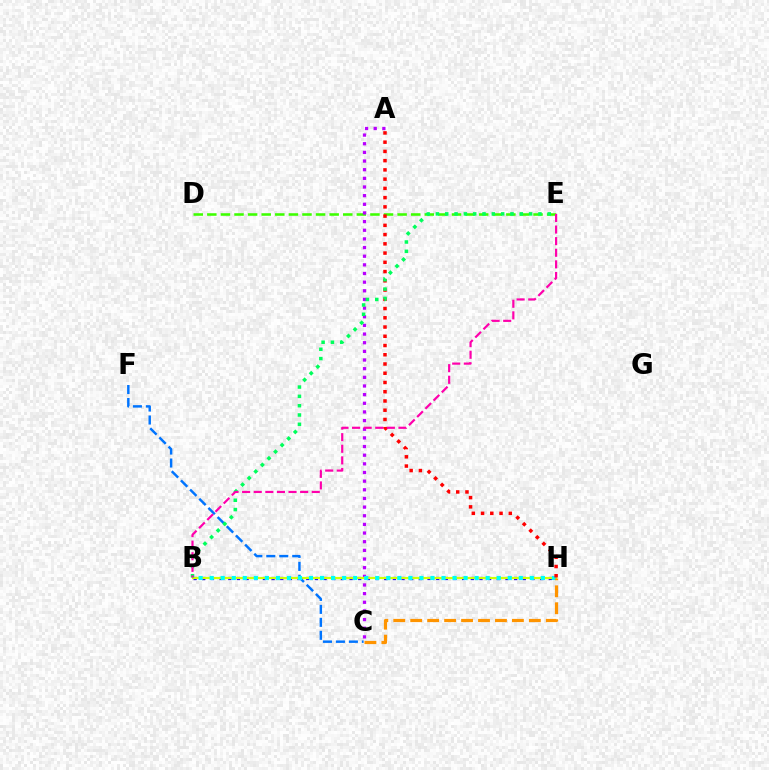{('D', 'E'): [{'color': '#3dff00', 'line_style': 'dashed', 'thickness': 1.85}], ('B', 'H'): [{'color': '#2500ff', 'line_style': 'dotted', 'thickness': 2.35}, {'color': '#d1ff00', 'line_style': 'solid', 'thickness': 1.55}, {'color': '#00fff6', 'line_style': 'dotted', 'thickness': 3.0}], ('A', 'C'): [{'color': '#b900ff', 'line_style': 'dotted', 'thickness': 2.35}], ('C', 'F'): [{'color': '#0074ff', 'line_style': 'dashed', 'thickness': 1.76}], ('A', 'H'): [{'color': '#ff0000', 'line_style': 'dotted', 'thickness': 2.51}], ('B', 'E'): [{'color': '#00ff5c', 'line_style': 'dotted', 'thickness': 2.53}, {'color': '#ff00ac', 'line_style': 'dashed', 'thickness': 1.58}], ('C', 'H'): [{'color': '#ff9400', 'line_style': 'dashed', 'thickness': 2.3}]}